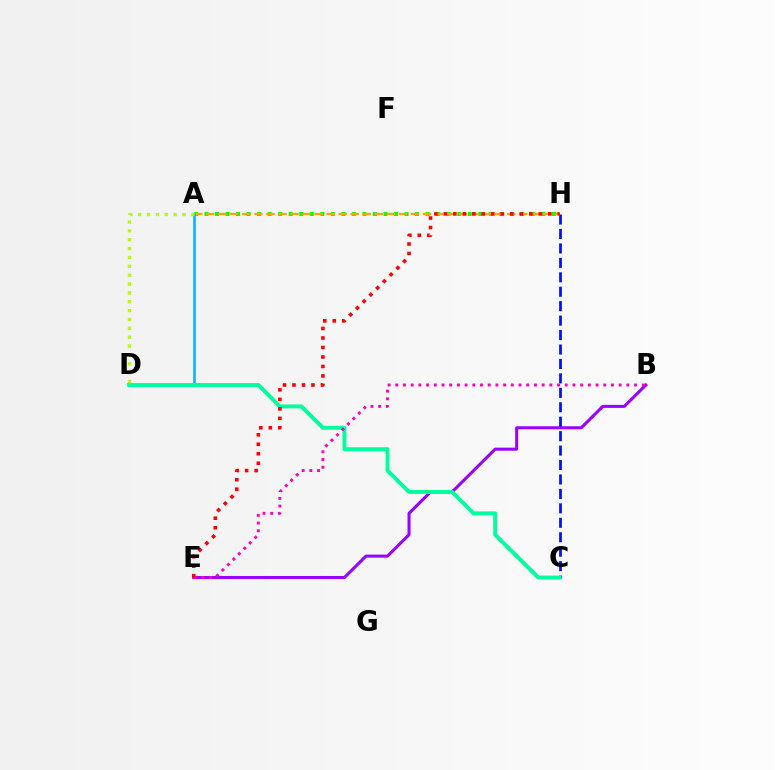{('B', 'E'): [{'color': '#9b00ff', 'line_style': 'solid', 'thickness': 2.18}, {'color': '#ff00bd', 'line_style': 'dotted', 'thickness': 2.09}], ('A', 'H'): [{'color': '#08ff00', 'line_style': 'dotted', 'thickness': 2.86}, {'color': '#ffa500', 'line_style': 'dashed', 'thickness': 1.64}], ('A', 'D'): [{'color': '#00b5ff', 'line_style': 'solid', 'thickness': 1.84}, {'color': '#b3ff00', 'line_style': 'dotted', 'thickness': 2.41}], ('C', 'H'): [{'color': '#0010ff', 'line_style': 'dashed', 'thickness': 1.96}], ('C', 'D'): [{'color': '#00ff9d', 'line_style': 'solid', 'thickness': 2.81}], ('E', 'H'): [{'color': '#ff0000', 'line_style': 'dotted', 'thickness': 2.58}]}